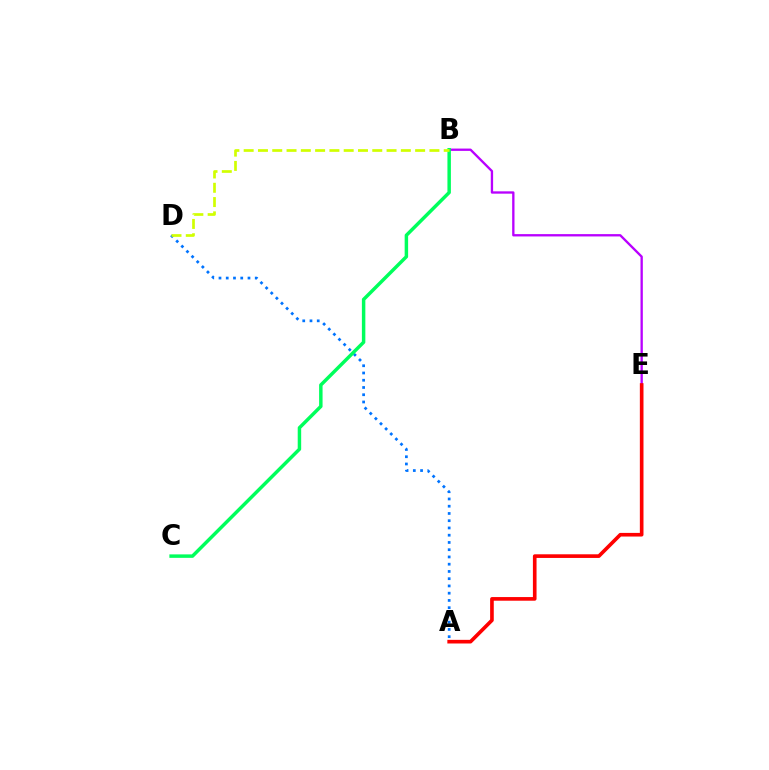{('A', 'D'): [{'color': '#0074ff', 'line_style': 'dotted', 'thickness': 1.97}], ('B', 'E'): [{'color': '#b900ff', 'line_style': 'solid', 'thickness': 1.68}], ('A', 'E'): [{'color': '#ff0000', 'line_style': 'solid', 'thickness': 2.62}], ('B', 'C'): [{'color': '#00ff5c', 'line_style': 'solid', 'thickness': 2.49}], ('B', 'D'): [{'color': '#d1ff00', 'line_style': 'dashed', 'thickness': 1.94}]}